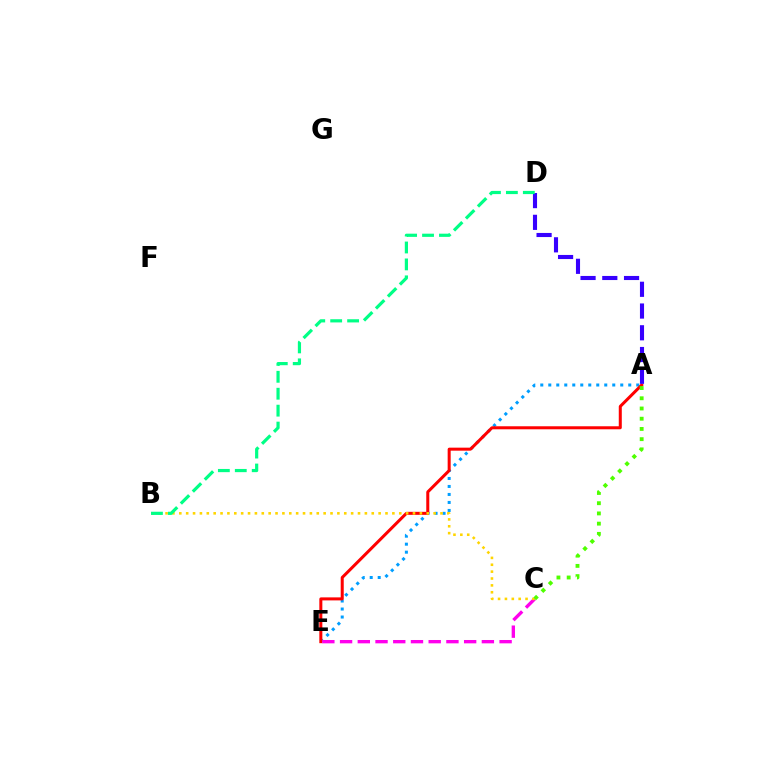{('A', 'E'): [{'color': '#009eff', 'line_style': 'dotted', 'thickness': 2.17}, {'color': '#ff0000', 'line_style': 'solid', 'thickness': 2.18}], ('A', 'D'): [{'color': '#3700ff', 'line_style': 'dashed', 'thickness': 2.95}], ('C', 'E'): [{'color': '#ff00ed', 'line_style': 'dashed', 'thickness': 2.41}], ('B', 'C'): [{'color': '#ffd500', 'line_style': 'dotted', 'thickness': 1.87}], ('B', 'D'): [{'color': '#00ff86', 'line_style': 'dashed', 'thickness': 2.3}], ('A', 'C'): [{'color': '#4fff00', 'line_style': 'dotted', 'thickness': 2.78}]}